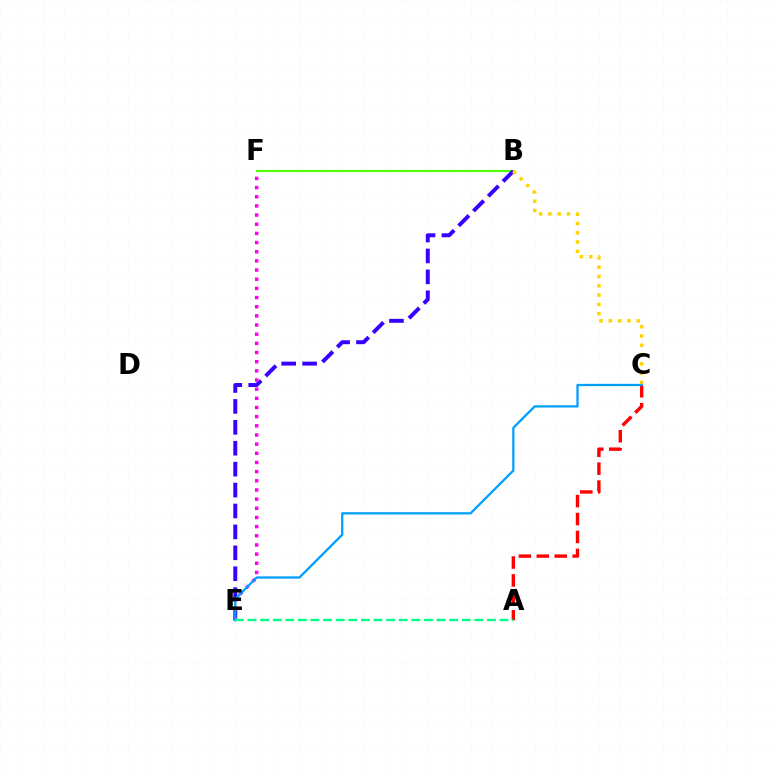{('B', 'F'): [{'color': '#4fff00', 'line_style': 'solid', 'thickness': 1.55}], ('B', 'E'): [{'color': '#3700ff', 'line_style': 'dashed', 'thickness': 2.84}], ('E', 'F'): [{'color': '#ff00ed', 'line_style': 'dotted', 'thickness': 2.49}], ('B', 'C'): [{'color': '#ffd500', 'line_style': 'dotted', 'thickness': 2.53}], ('A', 'C'): [{'color': '#ff0000', 'line_style': 'dashed', 'thickness': 2.44}], ('C', 'E'): [{'color': '#009eff', 'line_style': 'solid', 'thickness': 1.63}], ('A', 'E'): [{'color': '#00ff86', 'line_style': 'dashed', 'thickness': 1.71}]}